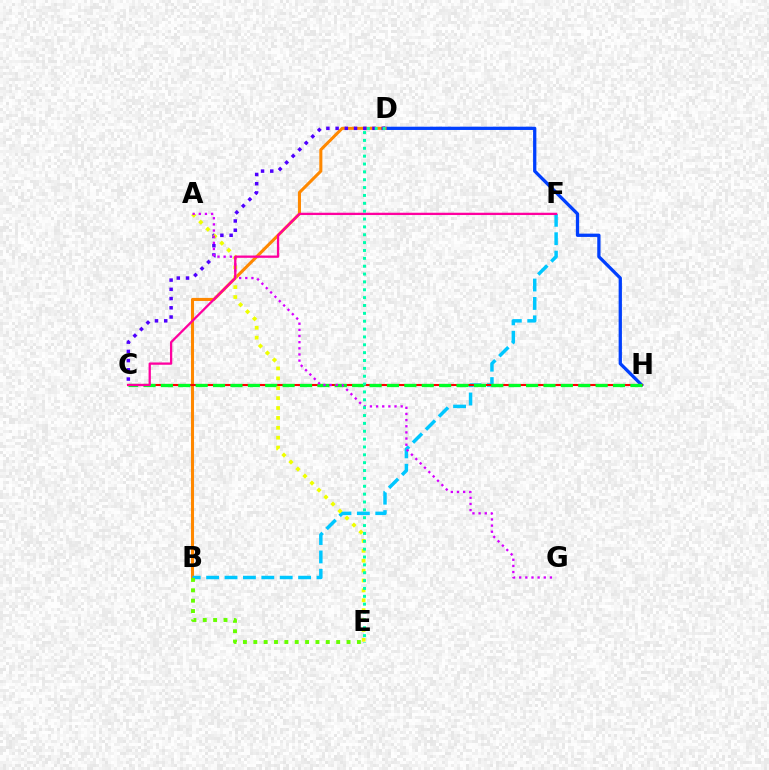{('D', 'H'): [{'color': '#003fff', 'line_style': 'solid', 'thickness': 2.36}], ('B', 'D'): [{'color': '#ff8800', 'line_style': 'solid', 'thickness': 2.21}], ('B', 'F'): [{'color': '#00c7ff', 'line_style': 'dashed', 'thickness': 2.5}], ('B', 'E'): [{'color': '#66ff00', 'line_style': 'dotted', 'thickness': 2.82}], ('C', 'D'): [{'color': '#4f00ff', 'line_style': 'dotted', 'thickness': 2.51}], ('C', 'H'): [{'color': '#ff0000', 'line_style': 'solid', 'thickness': 1.51}, {'color': '#00ff27', 'line_style': 'dashed', 'thickness': 2.36}], ('A', 'E'): [{'color': '#eeff00', 'line_style': 'dotted', 'thickness': 2.69}], ('A', 'G'): [{'color': '#d600ff', 'line_style': 'dotted', 'thickness': 1.67}], ('C', 'F'): [{'color': '#ff00a0', 'line_style': 'solid', 'thickness': 1.65}], ('D', 'E'): [{'color': '#00ffaf', 'line_style': 'dotted', 'thickness': 2.14}]}